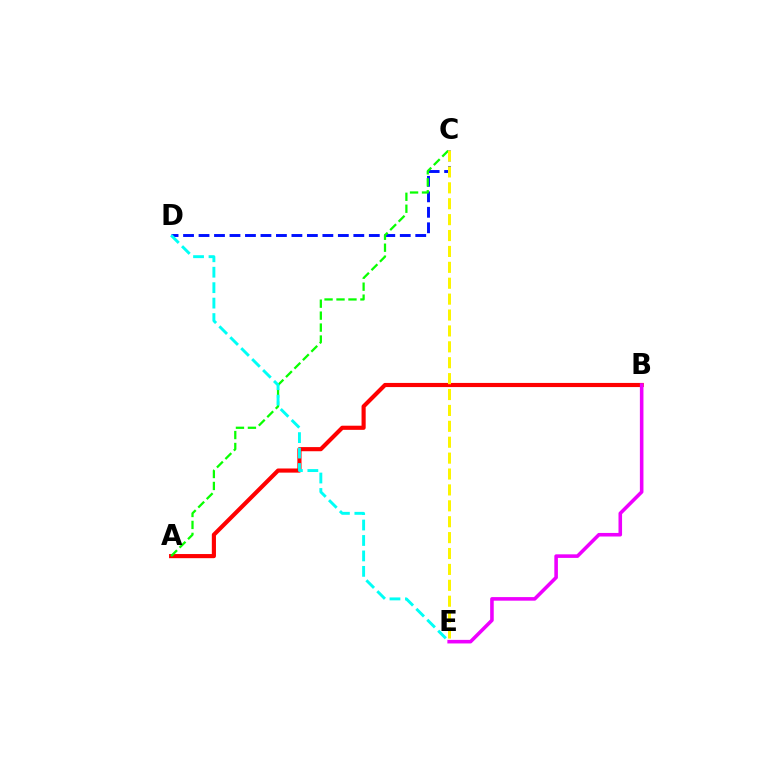{('A', 'B'): [{'color': '#ff0000', 'line_style': 'solid', 'thickness': 2.98}], ('C', 'D'): [{'color': '#0010ff', 'line_style': 'dashed', 'thickness': 2.1}], ('A', 'C'): [{'color': '#08ff00', 'line_style': 'dashed', 'thickness': 1.62}], ('D', 'E'): [{'color': '#00fff6', 'line_style': 'dashed', 'thickness': 2.1}], ('C', 'E'): [{'color': '#fcf500', 'line_style': 'dashed', 'thickness': 2.16}], ('B', 'E'): [{'color': '#ee00ff', 'line_style': 'solid', 'thickness': 2.57}]}